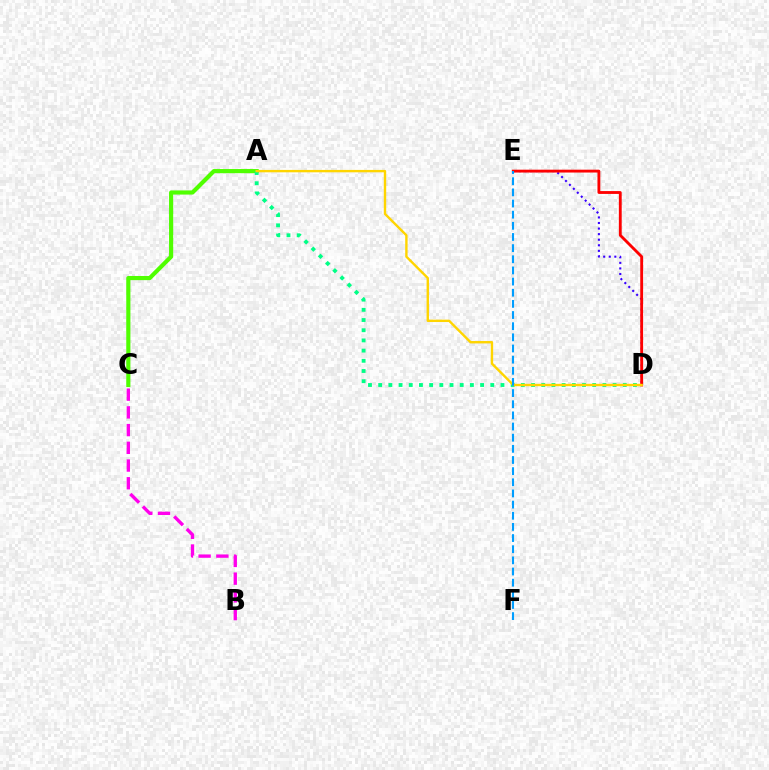{('D', 'E'): [{'color': '#3700ff', 'line_style': 'dotted', 'thickness': 1.51}, {'color': '#ff0000', 'line_style': 'solid', 'thickness': 2.05}], ('A', 'C'): [{'color': '#4fff00', 'line_style': 'solid', 'thickness': 2.99}], ('B', 'C'): [{'color': '#ff00ed', 'line_style': 'dashed', 'thickness': 2.41}], ('A', 'D'): [{'color': '#00ff86', 'line_style': 'dotted', 'thickness': 2.77}, {'color': '#ffd500', 'line_style': 'solid', 'thickness': 1.72}], ('E', 'F'): [{'color': '#009eff', 'line_style': 'dashed', 'thickness': 1.51}]}